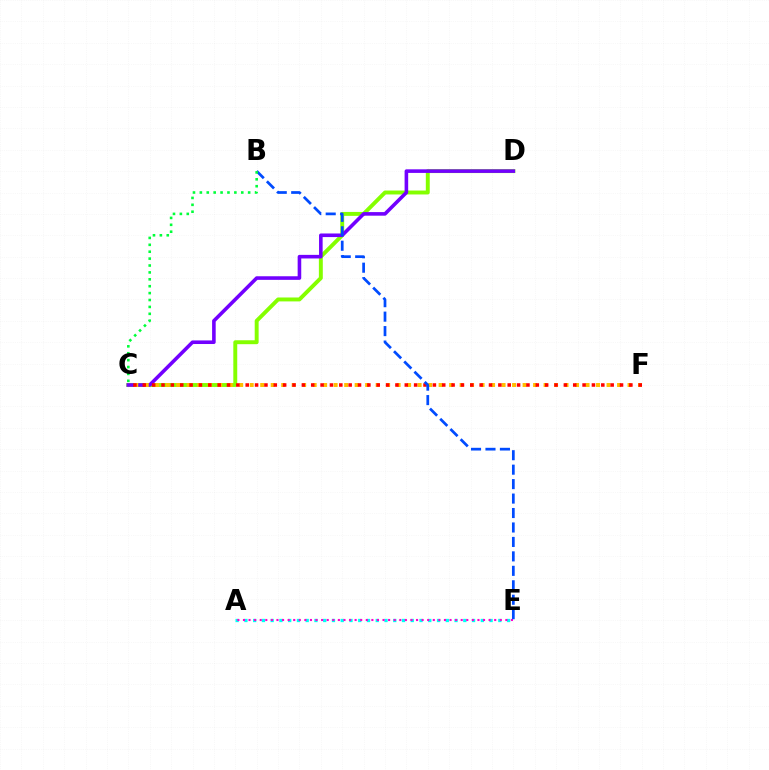{('C', 'D'): [{'color': '#84ff00', 'line_style': 'solid', 'thickness': 2.82}, {'color': '#7200ff', 'line_style': 'solid', 'thickness': 2.59}], ('A', 'E'): [{'color': '#00fff6', 'line_style': 'dotted', 'thickness': 2.38}, {'color': '#ff00cf', 'line_style': 'dotted', 'thickness': 1.52}], ('C', 'F'): [{'color': '#ffbd00', 'line_style': 'dotted', 'thickness': 2.85}, {'color': '#ff0000', 'line_style': 'dotted', 'thickness': 2.54}], ('B', 'E'): [{'color': '#004bff', 'line_style': 'dashed', 'thickness': 1.96}], ('B', 'C'): [{'color': '#00ff39', 'line_style': 'dotted', 'thickness': 1.87}]}